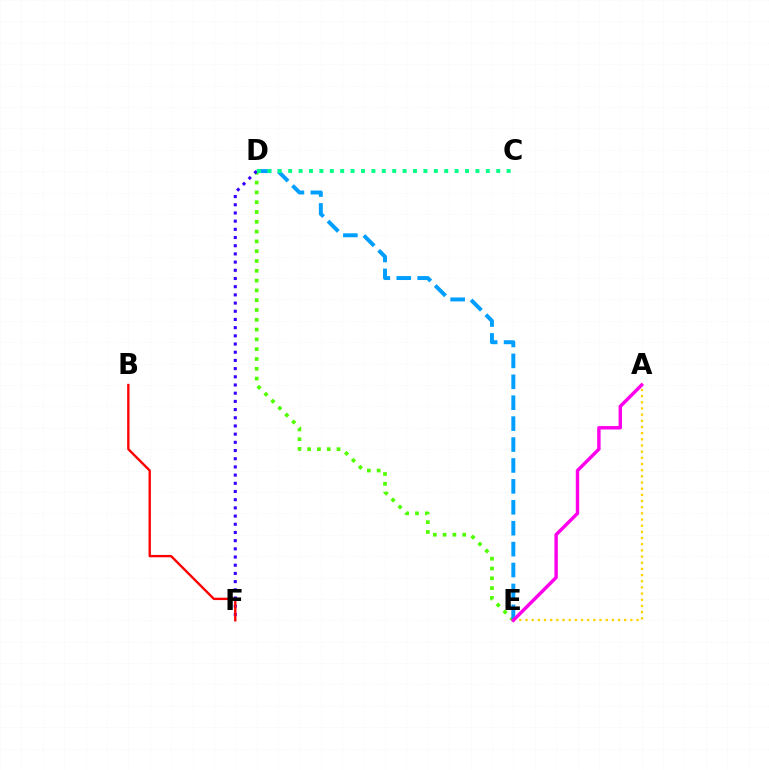{('D', 'E'): [{'color': '#4fff00', 'line_style': 'dotted', 'thickness': 2.66}, {'color': '#009eff', 'line_style': 'dashed', 'thickness': 2.84}], ('D', 'F'): [{'color': '#3700ff', 'line_style': 'dotted', 'thickness': 2.23}], ('B', 'F'): [{'color': '#ff0000', 'line_style': 'solid', 'thickness': 1.7}], ('C', 'D'): [{'color': '#00ff86', 'line_style': 'dotted', 'thickness': 2.83}], ('A', 'E'): [{'color': '#ffd500', 'line_style': 'dotted', 'thickness': 1.68}, {'color': '#ff00ed', 'line_style': 'solid', 'thickness': 2.47}]}